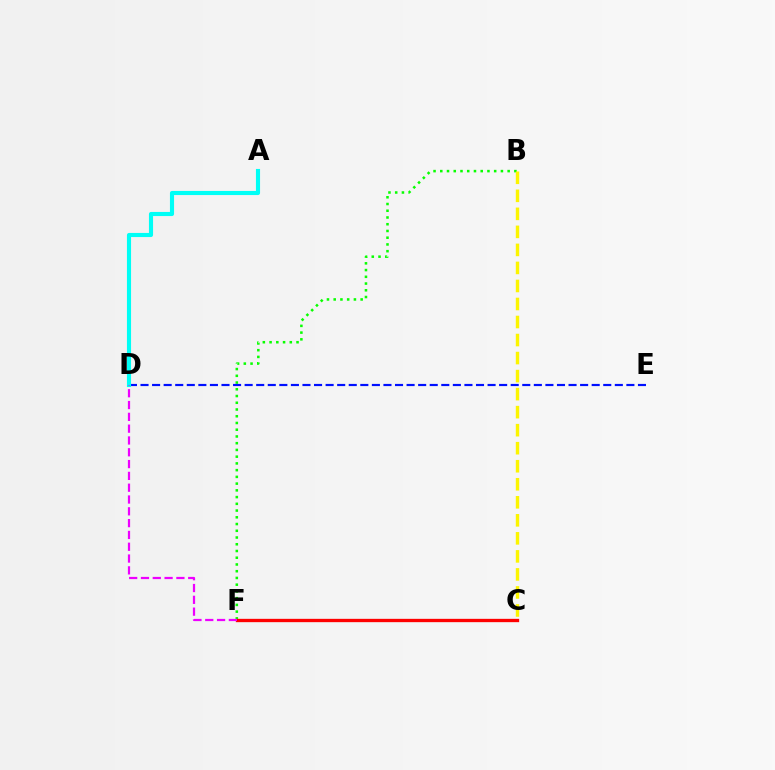{('B', 'F'): [{'color': '#08ff00', 'line_style': 'dotted', 'thickness': 1.83}], ('D', 'E'): [{'color': '#0010ff', 'line_style': 'dashed', 'thickness': 1.57}], ('A', 'D'): [{'color': '#00fff6', 'line_style': 'solid', 'thickness': 2.96}], ('C', 'F'): [{'color': '#ff0000', 'line_style': 'solid', 'thickness': 2.39}], ('D', 'F'): [{'color': '#ee00ff', 'line_style': 'dashed', 'thickness': 1.6}], ('B', 'C'): [{'color': '#fcf500', 'line_style': 'dashed', 'thickness': 2.45}]}